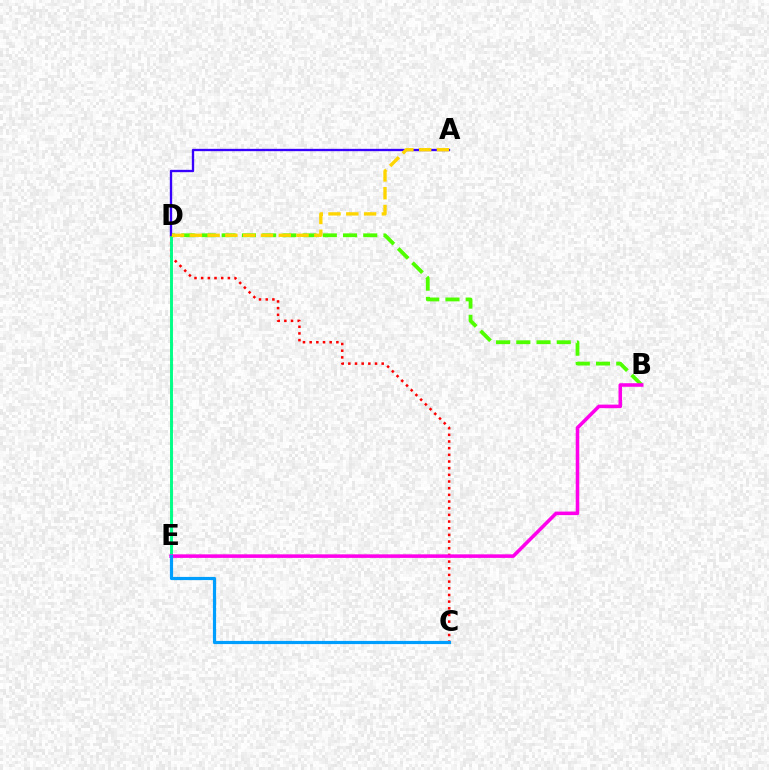{('C', 'D'): [{'color': '#ff0000', 'line_style': 'dotted', 'thickness': 1.81}], ('D', 'E'): [{'color': '#00ff86', 'line_style': 'solid', 'thickness': 2.1}], ('B', 'D'): [{'color': '#4fff00', 'line_style': 'dashed', 'thickness': 2.75}], ('B', 'E'): [{'color': '#ff00ed', 'line_style': 'solid', 'thickness': 2.56}], ('A', 'D'): [{'color': '#3700ff', 'line_style': 'solid', 'thickness': 1.68}, {'color': '#ffd500', 'line_style': 'dashed', 'thickness': 2.42}], ('C', 'E'): [{'color': '#009eff', 'line_style': 'solid', 'thickness': 2.28}]}